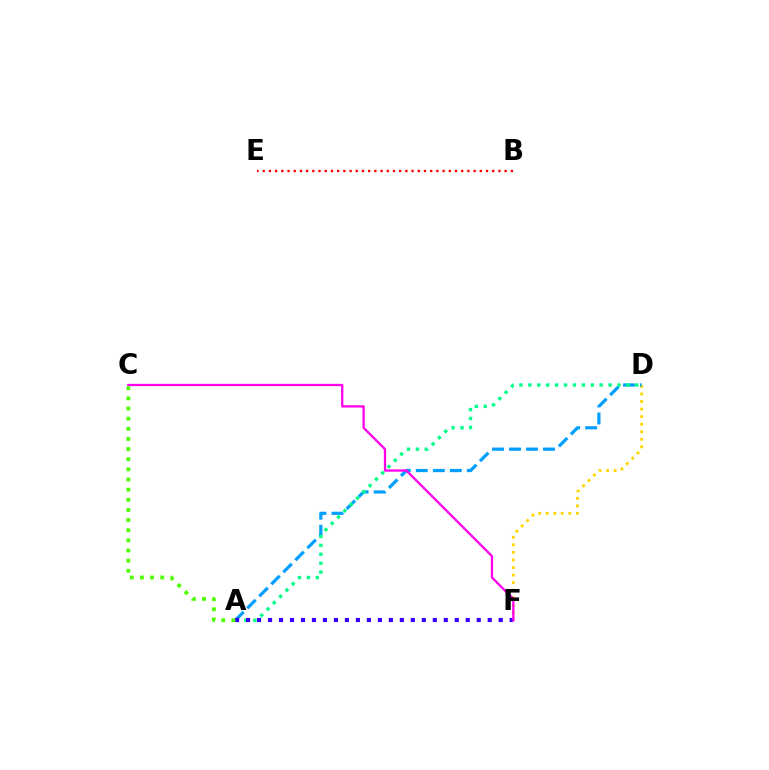{('B', 'E'): [{'color': '#ff0000', 'line_style': 'dotted', 'thickness': 1.69}], ('D', 'F'): [{'color': '#ffd500', 'line_style': 'dotted', 'thickness': 2.05}], ('A', 'D'): [{'color': '#009eff', 'line_style': 'dashed', 'thickness': 2.31}, {'color': '#00ff86', 'line_style': 'dotted', 'thickness': 2.42}], ('A', 'F'): [{'color': '#3700ff', 'line_style': 'dotted', 'thickness': 2.98}], ('C', 'F'): [{'color': '#ff00ed', 'line_style': 'solid', 'thickness': 1.65}], ('A', 'C'): [{'color': '#4fff00', 'line_style': 'dotted', 'thickness': 2.76}]}